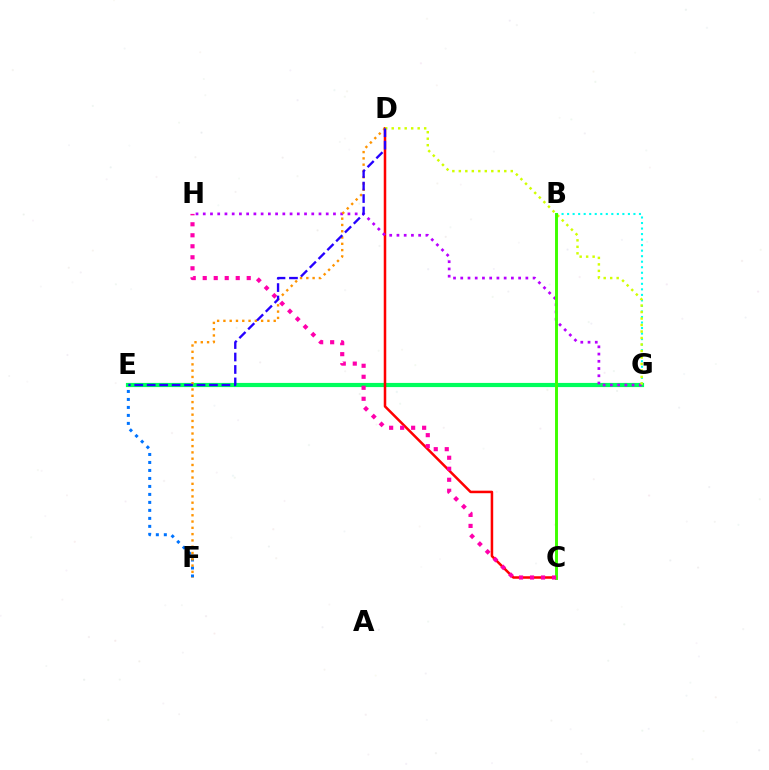{('E', 'G'): [{'color': '#00ff5c', 'line_style': 'solid', 'thickness': 3.0}], ('B', 'G'): [{'color': '#00fff6', 'line_style': 'dotted', 'thickness': 1.5}], ('C', 'D'): [{'color': '#ff0000', 'line_style': 'solid', 'thickness': 1.82}], ('E', 'F'): [{'color': '#0074ff', 'line_style': 'dotted', 'thickness': 2.17}], ('G', 'H'): [{'color': '#b900ff', 'line_style': 'dotted', 'thickness': 1.97}], ('D', 'G'): [{'color': '#d1ff00', 'line_style': 'dotted', 'thickness': 1.76}], ('D', 'F'): [{'color': '#ff9400', 'line_style': 'dotted', 'thickness': 1.71}], ('B', 'C'): [{'color': '#3dff00', 'line_style': 'solid', 'thickness': 2.11}], ('D', 'E'): [{'color': '#2500ff', 'line_style': 'dashed', 'thickness': 1.69}], ('C', 'H'): [{'color': '#ff00ac', 'line_style': 'dotted', 'thickness': 2.99}]}